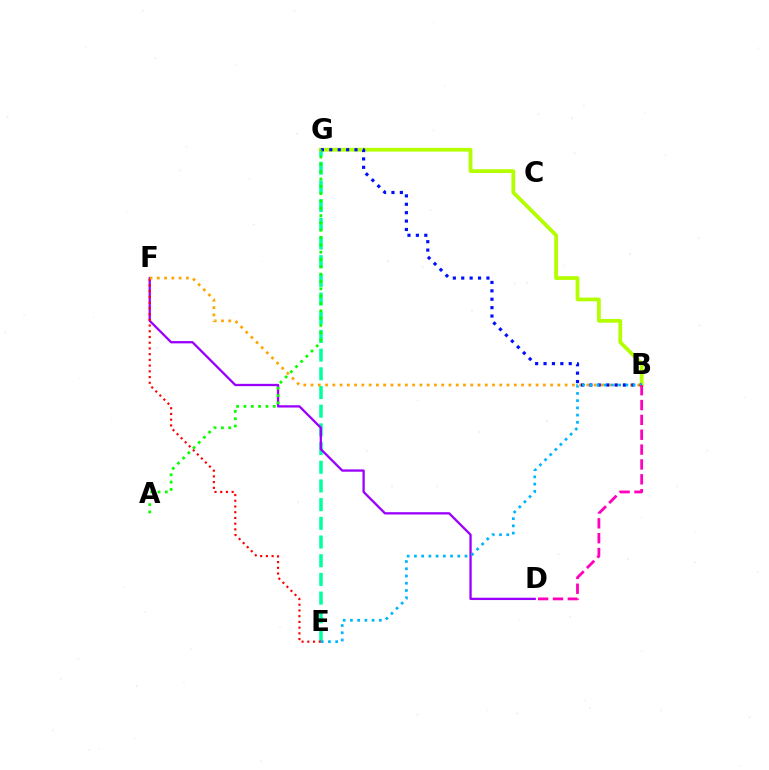{('E', 'G'): [{'color': '#00ff9d', 'line_style': 'dashed', 'thickness': 2.54}], ('D', 'F'): [{'color': '#9b00ff', 'line_style': 'solid', 'thickness': 1.66}], ('E', 'F'): [{'color': '#ff0000', 'line_style': 'dotted', 'thickness': 1.55}], ('B', 'G'): [{'color': '#b3ff00', 'line_style': 'solid', 'thickness': 2.71}, {'color': '#0010ff', 'line_style': 'dotted', 'thickness': 2.28}], ('B', 'F'): [{'color': '#ffa500', 'line_style': 'dotted', 'thickness': 1.97}], ('B', 'E'): [{'color': '#00b5ff', 'line_style': 'dotted', 'thickness': 1.96}], ('A', 'G'): [{'color': '#08ff00', 'line_style': 'dotted', 'thickness': 1.99}], ('B', 'D'): [{'color': '#ff00bd', 'line_style': 'dashed', 'thickness': 2.02}]}